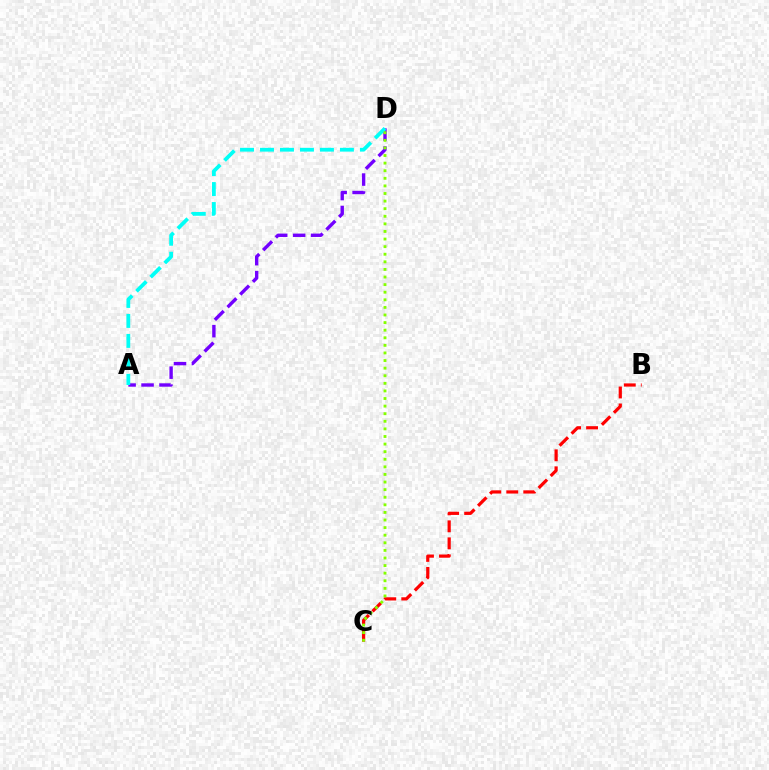{('A', 'D'): [{'color': '#7200ff', 'line_style': 'dashed', 'thickness': 2.44}, {'color': '#00fff6', 'line_style': 'dashed', 'thickness': 2.71}], ('B', 'C'): [{'color': '#ff0000', 'line_style': 'dashed', 'thickness': 2.31}], ('C', 'D'): [{'color': '#84ff00', 'line_style': 'dotted', 'thickness': 2.06}]}